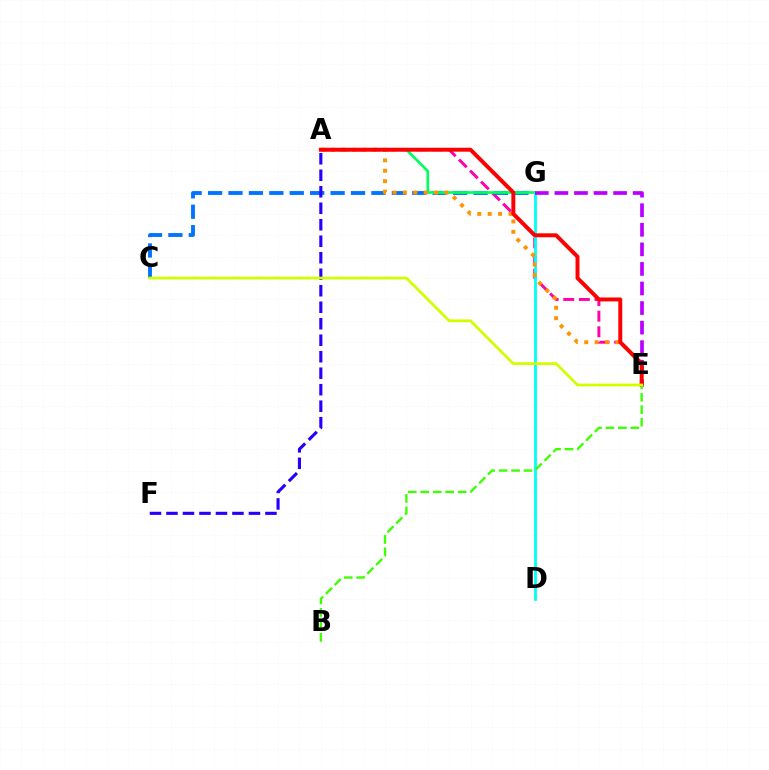{('A', 'E'): [{'color': '#ff00ac', 'line_style': 'dashed', 'thickness': 2.12}, {'color': '#ff9400', 'line_style': 'dotted', 'thickness': 2.83}, {'color': '#ff0000', 'line_style': 'solid', 'thickness': 2.84}], ('C', 'G'): [{'color': '#0074ff', 'line_style': 'dashed', 'thickness': 2.77}], ('A', 'G'): [{'color': '#00ff5c', 'line_style': 'solid', 'thickness': 1.93}], ('D', 'G'): [{'color': '#00fff6', 'line_style': 'solid', 'thickness': 2.01}], ('A', 'F'): [{'color': '#2500ff', 'line_style': 'dashed', 'thickness': 2.24}], ('E', 'G'): [{'color': '#b900ff', 'line_style': 'dashed', 'thickness': 2.66}], ('B', 'E'): [{'color': '#3dff00', 'line_style': 'dashed', 'thickness': 1.69}], ('C', 'E'): [{'color': '#d1ff00', 'line_style': 'solid', 'thickness': 2.0}]}